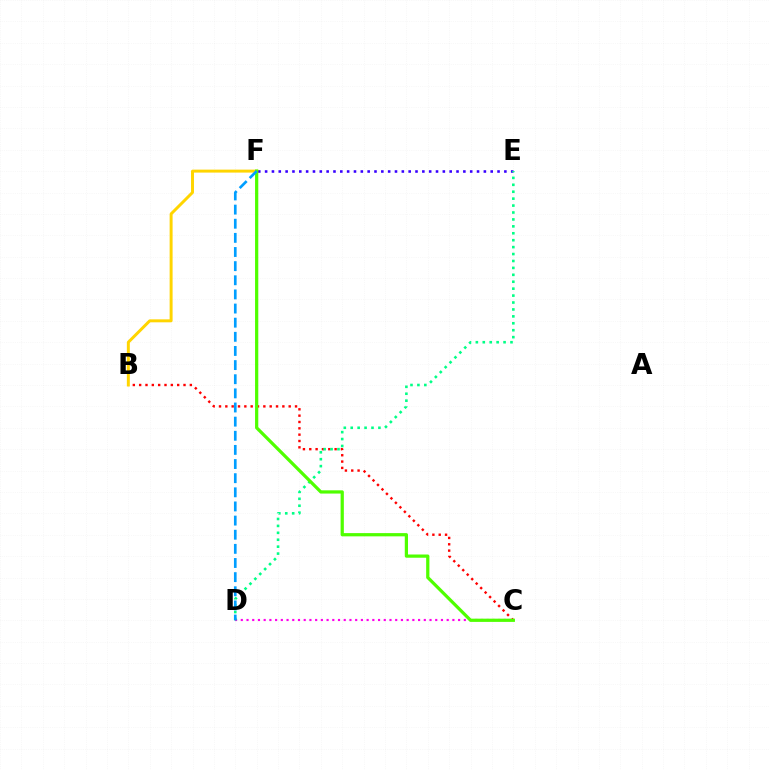{('B', 'C'): [{'color': '#ff0000', 'line_style': 'dotted', 'thickness': 1.72}], ('E', 'F'): [{'color': '#3700ff', 'line_style': 'dotted', 'thickness': 1.86}], ('C', 'D'): [{'color': '#ff00ed', 'line_style': 'dotted', 'thickness': 1.55}], ('B', 'F'): [{'color': '#ffd500', 'line_style': 'solid', 'thickness': 2.13}], ('D', 'E'): [{'color': '#00ff86', 'line_style': 'dotted', 'thickness': 1.88}], ('C', 'F'): [{'color': '#4fff00', 'line_style': 'solid', 'thickness': 2.33}], ('D', 'F'): [{'color': '#009eff', 'line_style': 'dashed', 'thickness': 1.92}]}